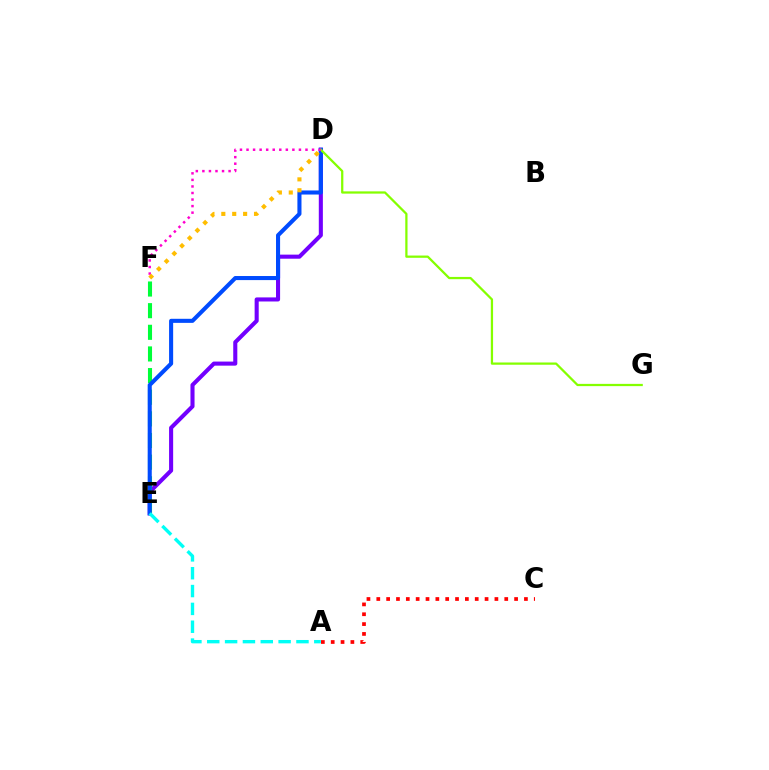{('D', 'E'): [{'color': '#7200ff', 'line_style': 'solid', 'thickness': 2.94}, {'color': '#004bff', 'line_style': 'solid', 'thickness': 2.93}], ('E', 'F'): [{'color': '#00ff39', 'line_style': 'dashed', 'thickness': 2.94}], ('D', 'G'): [{'color': '#84ff00', 'line_style': 'solid', 'thickness': 1.63}], ('A', 'C'): [{'color': '#ff0000', 'line_style': 'dotted', 'thickness': 2.67}], ('D', 'F'): [{'color': '#ff00cf', 'line_style': 'dotted', 'thickness': 1.78}, {'color': '#ffbd00', 'line_style': 'dotted', 'thickness': 2.96}], ('A', 'E'): [{'color': '#00fff6', 'line_style': 'dashed', 'thickness': 2.42}]}